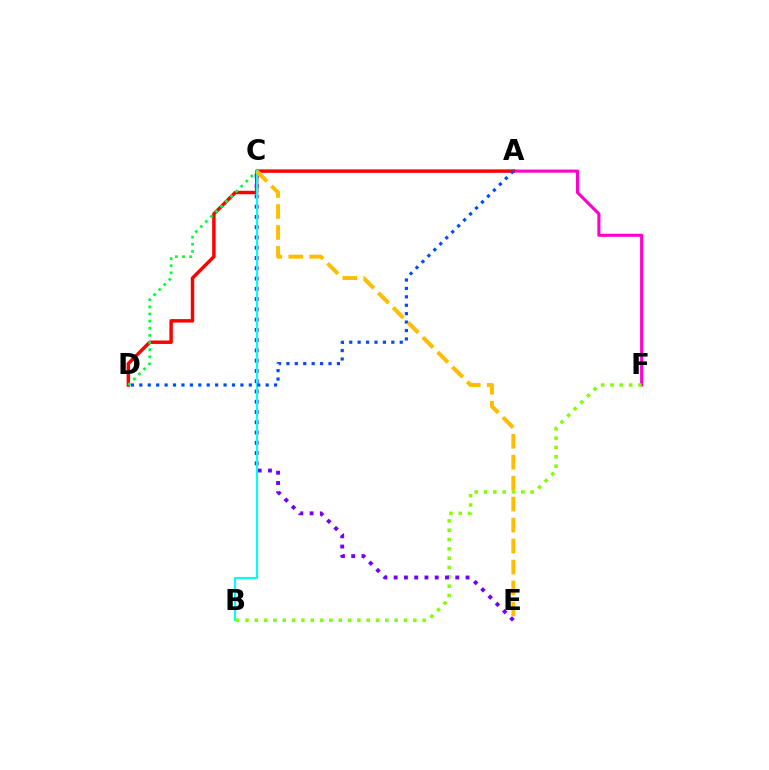{('A', 'F'): [{'color': '#ff00cf', 'line_style': 'solid', 'thickness': 2.23}], ('B', 'F'): [{'color': '#84ff00', 'line_style': 'dotted', 'thickness': 2.53}], ('C', 'E'): [{'color': '#7200ff', 'line_style': 'dotted', 'thickness': 2.79}, {'color': '#ffbd00', 'line_style': 'dashed', 'thickness': 2.85}], ('A', 'D'): [{'color': '#ff0000', 'line_style': 'solid', 'thickness': 2.49}, {'color': '#004bff', 'line_style': 'dotted', 'thickness': 2.29}], ('C', 'D'): [{'color': '#00ff39', 'line_style': 'dotted', 'thickness': 1.94}], ('B', 'C'): [{'color': '#00fff6', 'line_style': 'solid', 'thickness': 1.55}]}